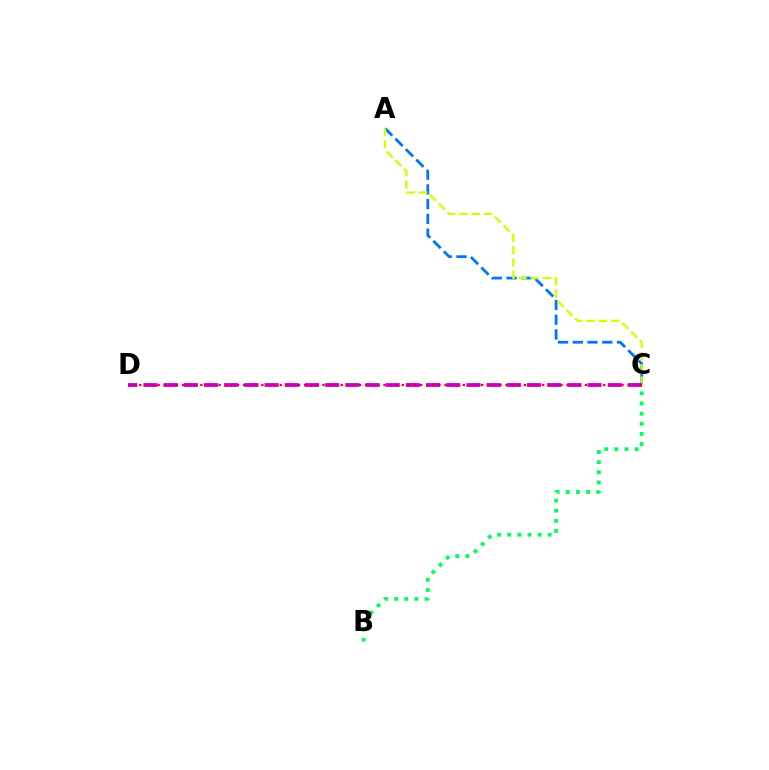{('B', 'C'): [{'color': '#00ff5c', 'line_style': 'dotted', 'thickness': 2.76}], ('A', 'C'): [{'color': '#0074ff', 'line_style': 'dashed', 'thickness': 2.0}, {'color': '#d1ff00', 'line_style': 'dashed', 'thickness': 1.67}], ('C', 'D'): [{'color': '#b900ff', 'line_style': 'dashed', 'thickness': 2.74}, {'color': '#ff0000', 'line_style': 'dotted', 'thickness': 1.66}]}